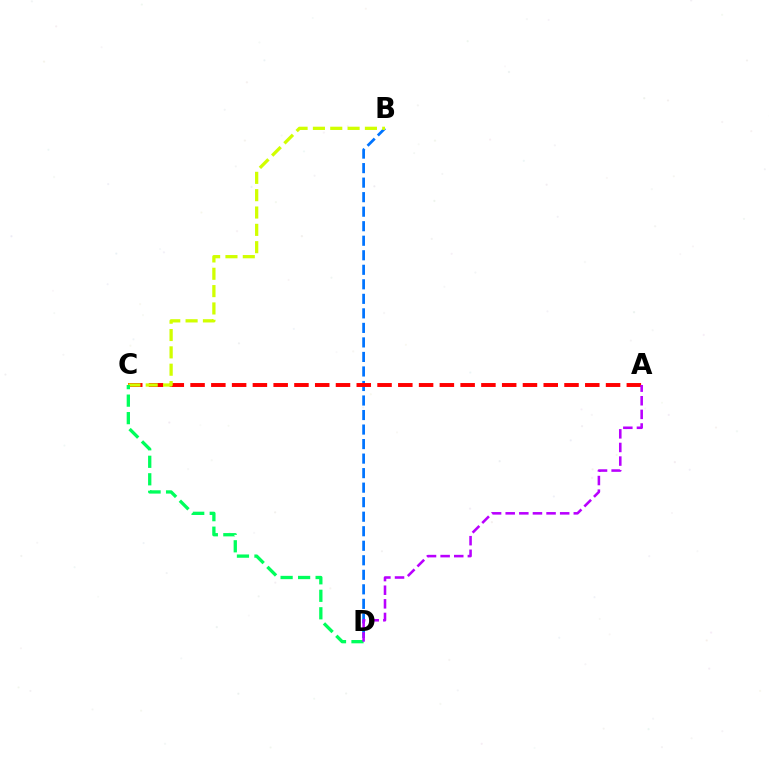{('B', 'D'): [{'color': '#0074ff', 'line_style': 'dashed', 'thickness': 1.97}], ('A', 'C'): [{'color': '#ff0000', 'line_style': 'dashed', 'thickness': 2.82}], ('B', 'C'): [{'color': '#d1ff00', 'line_style': 'dashed', 'thickness': 2.36}], ('C', 'D'): [{'color': '#00ff5c', 'line_style': 'dashed', 'thickness': 2.38}], ('A', 'D'): [{'color': '#b900ff', 'line_style': 'dashed', 'thickness': 1.85}]}